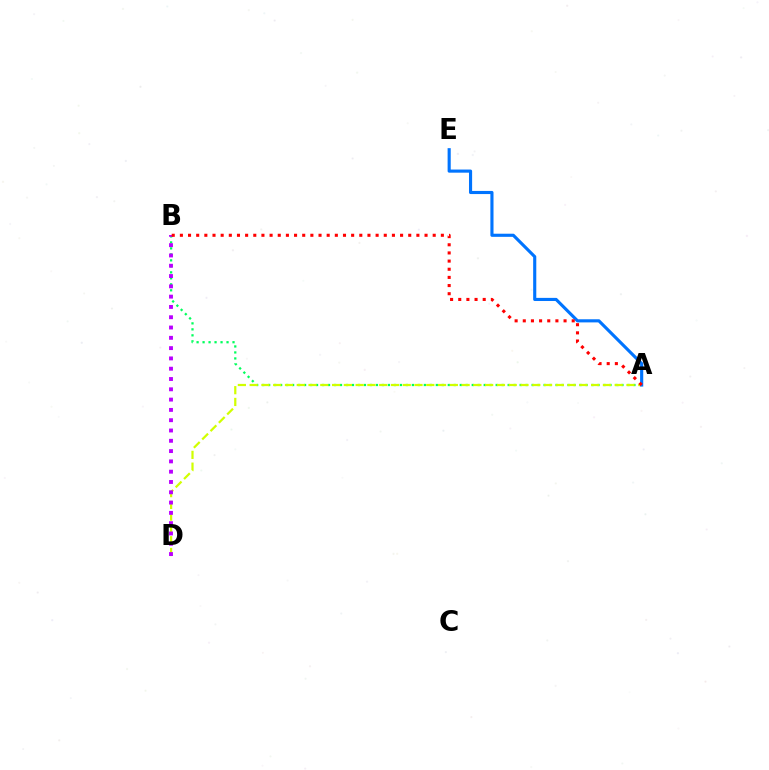{('A', 'B'): [{'color': '#00ff5c', 'line_style': 'dotted', 'thickness': 1.63}, {'color': '#ff0000', 'line_style': 'dotted', 'thickness': 2.22}], ('A', 'D'): [{'color': '#d1ff00', 'line_style': 'dashed', 'thickness': 1.6}], ('B', 'D'): [{'color': '#b900ff', 'line_style': 'dotted', 'thickness': 2.8}], ('A', 'E'): [{'color': '#0074ff', 'line_style': 'solid', 'thickness': 2.25}]}